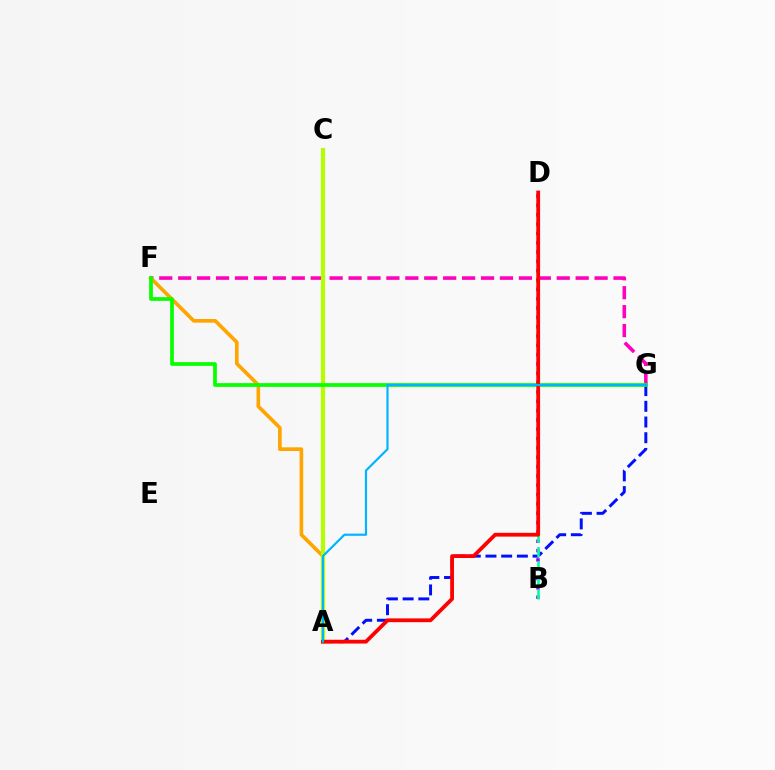{('B', 'D'): [{'color': '#9b00ff', 'line_style': 'dotted', 'thickness': 2.53}, {'color': '#00ff9d', 'line_style': 'dashed', 'thickness': 1.92}], ('A', 'G'): [{'color': '#0010ff', 'line_style': 'dashed', 'thickness': 2.13}, {'color': '#00b5ff', 'line_style': 'solid', 'thickness': 1.58}], ('F', 'G'): [{'color': '#ff00bd', 'line_style': 'dashed', 'thickness': 2.57}, {'color': '#08ff00', 'line_style': 'solid', 'thickness': 2.67}], ('A', 'F'): [{'color': '#ffa500', 'line_style': 'solid', 'thickness': 2.62}], ('A', 'C'): [{'color': '#b3ff00', 'line_style': 'solid', 'thickness': 2.99}], ('A', 'D'): [{'color': '#ff0000', 'line_style': 'solid', 'thickness': 2.73}]}